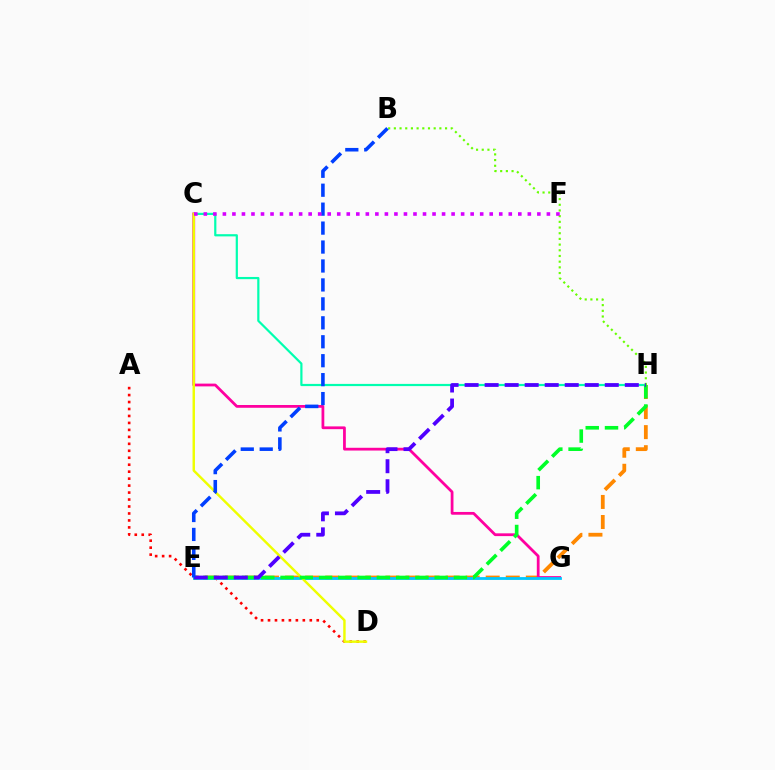{('A', 'D'): [{'color': '#ff0000', 'line_style': 'dotted', 'thickness': 1.89}], ('C', 'H'): [{'color': '#00ffaf', 'line_style': 'solid', 'thickness': 1.59}], ('E', 'H'): [{'color': '#ff8800', 'line_style': 'dashed', 'thickness': 2.73}, {'color': '#00ff27', 'line_style': 'dashed', 'thickness': 2.62}, {'color': '#4f00ff', 'line_style': 'dashed', 'thickness': 2.72}], ('C', 'G'): [{'color': '#ff00a0', 'line_style': 'solid', 'thickness': 1.99}], ('E', 'G'): [{'color': '#00c7ff', 'line_style': 'solid', 'thickness': 2.01}], ('C', 'D'): [{'color': '#eeff00', 'line_style': 'solid', 'thickness': 1.75}], ('B', 'H'): [{'color': '#66ff00', 'line_style': 'dotted', 'thickness': 1.55}], ('B', 'E'): [{'color': '#003fff', 'line_style': 'dashed', 'thickness': 2.57}], ('C', 'F'): [{'color': '#d600ff', 'line_style': 'dotted', 'thickness': 2.59}]}